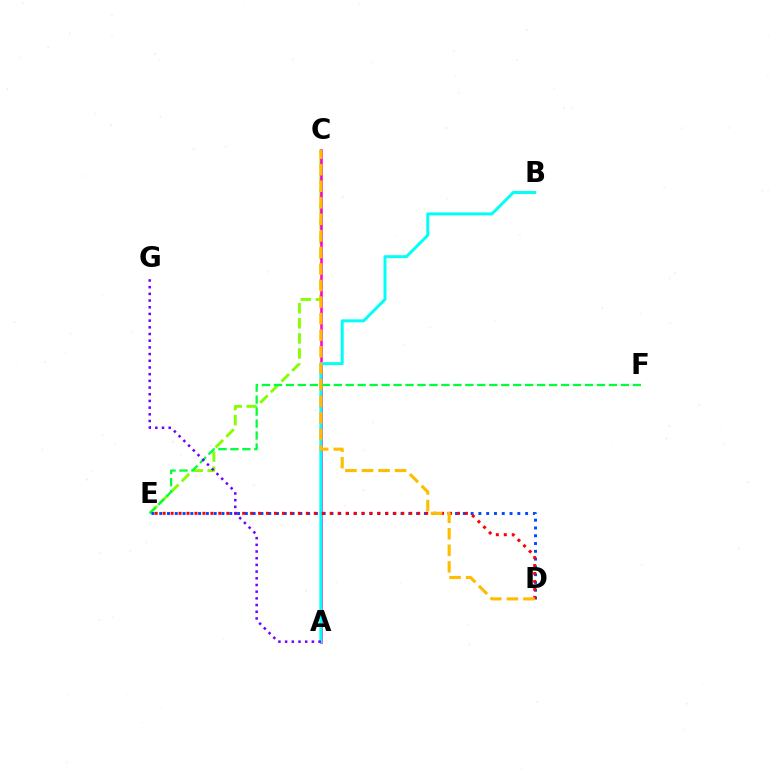{('C', 'E'): [{'color': '#84ff00', 'line_style': 'dashed', 'thickness': 2.05}], ('A', 'C'): [{'color': '#ff00cf', 'line_style': 'solid', 'thickness': 1.82}], ('A', 'B'): [{'color': '#00fff6', 'line_style': 'solid', 'thickness': 2.13}], ('E', 'F'): [{'color': '#00ff39', 'line_style': 'dashed', 'thickness': 1.63}], ('D', 'E'): [{'color': '#004bff', 'line_style': 'dotted', 'thickness': 2.12}, {'color': '#ff0000', 'line_style': 'dotted', 'thickness': 2.16}], ('C', 'D'): [{'color': '#ffbd00', 'line_style': 'dashed', 'thickness': 2.25}], ('A', 'G'): [{'color': '#7200ff', 'line_style': 'dotted', 'thickness': 1.82}]}